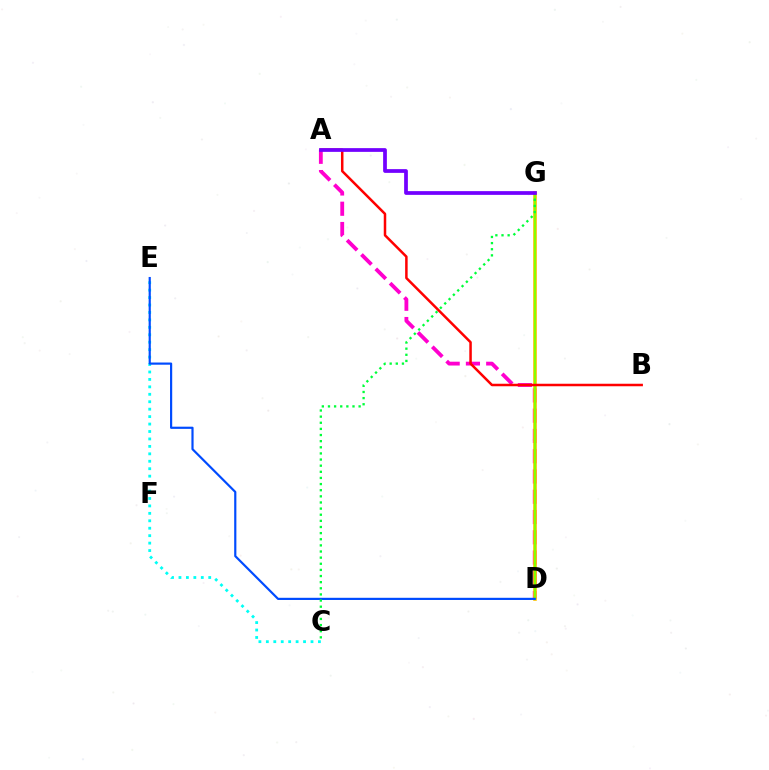{('C', 'E'): [{'color': '#00fff6', 'line_style': 'dotted', 'thickness': 2.02}], ('A', 'D'): [{'color': '#ff00cf', 'line_style': 'dashed', 'thickness': 2.75}], ('D', 'G'): [{'color': '#ffbd00', 'line_style': 'solid', 'thickness': 2.6}, {'color': '#84ff00', 'line_style': 'solid', 'thickness': 1.54}], ('D', 'E'): [{'color': '#004bff', 'line_style': 'solid', 'thickness': 1.57}], ('C', 'G'): [{'color': '#00ff39', 'line_style': 'dotted', 'thickness': 1.67}], ('A', 'B'): [{'color': '#ff0000', 'line_style': 'solid', 'thickness': 1.8}], ('A', 'G'): [{'color': '#7200ff', 'line_style': 'solid', 'thickness': 2.69}]}